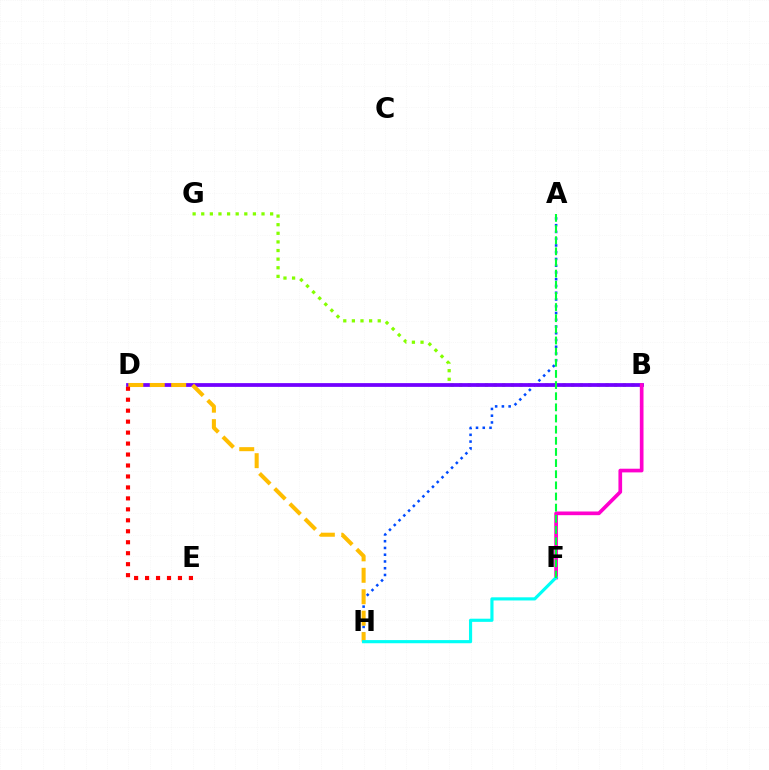{('B', 'G'): [{'color': '#84ff00', 'line_style': 'dotted', 'thickness': 2.34}], ('A', 'H'): [{'color': '#004bff', 'line_style': 'dotted', 'thickness': 1.83}], ('B', 'D'): [{'color': '#7200ff', 'line_style': 'solid', 'thickness': 2.71}], ('B', 'F'): [{'color': '#ff00cf', 'line_style': 'solid', 'thickness': 2.65}], ('D', 'H'): [{'color': '#ffbd00', 'line_style': 'dashed', 'thickness': 2.91}], ('F', 'H'): [{'color': '#00fff6', 'line_style': 'solid', 'thickness': 2.27}], ('A', 'F'): [{'color': '#00ff39', 'line_style': 'dashed', 'thickness': 1.51}], ('D', 'E'): [{'color': '#ff0000', 'line_style': 'dotted', 'thickness': 2.98}]}